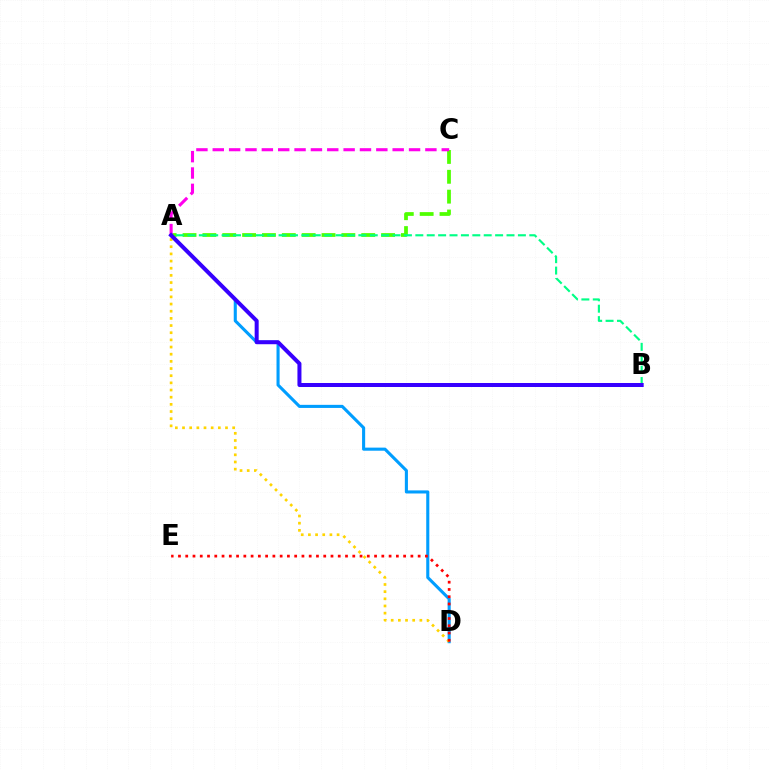{('A', 'D'): [{'color': '#009eff', 'line_style': 'solid', 'thickness': 2.22}, {'color': '#ffd500', 'line_style': 'dotted', 'thickness': 1.95}], ('A', 'C'): [{'color': '#4fff00', 'line_style': 'dashed', 'thickness': 2.7}, {'color': '#ff00ed', 'line_style': 'dashed', 'thickness': 2.22}], ('A', 'B'): [{'color': '#00ff86', 'line_style': 'dashed', 'thickness': 1.55}, {'color': '#3700ff', 'line_style': 'solid', 'thickness': 2.89}], ('D', 'E'): [{'color': '#ff0000', 'line_style': 'dotted', 'thickness': 1.97}]}